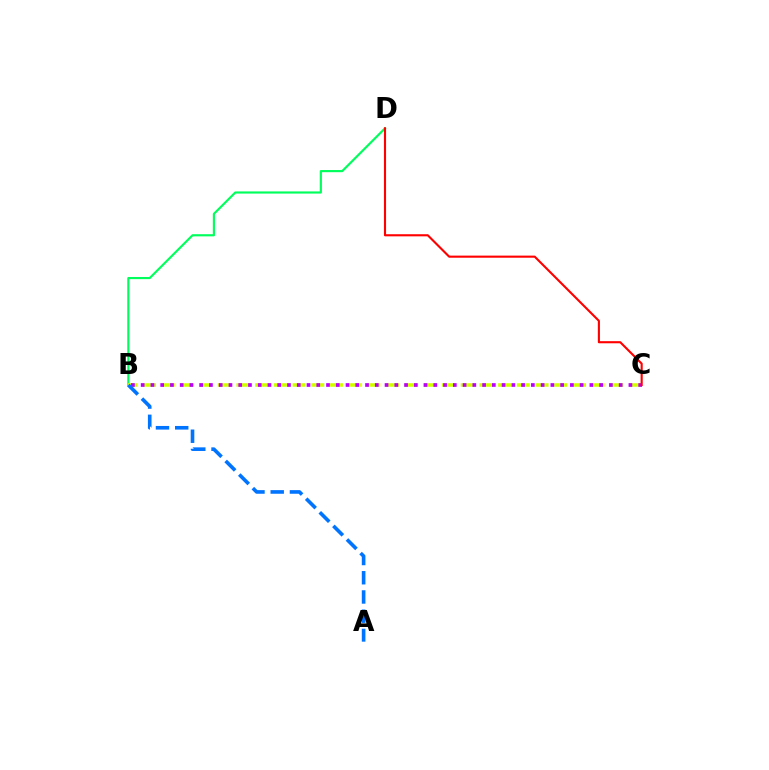{('B', 'D'): [{'color': '#00ff5c', 'line_style': 'solid', 'thickness': 1.56}], ('B', 'C'): [{'color': '#d1ff00', 'line_style': 'dashed', 'thickness': 2.54}, {'color': '#b900ff', 'line_style': 'dotted', 'thickness': 2.65}], ('A', 'B'): [{'color': '#0074ff', 'line_style': 'dashed', 'thickness': 2.61}], ('C', 'D'): [{'color': '#ff0000', 'line_style': 'solid', 'thickness': 1.52}]}